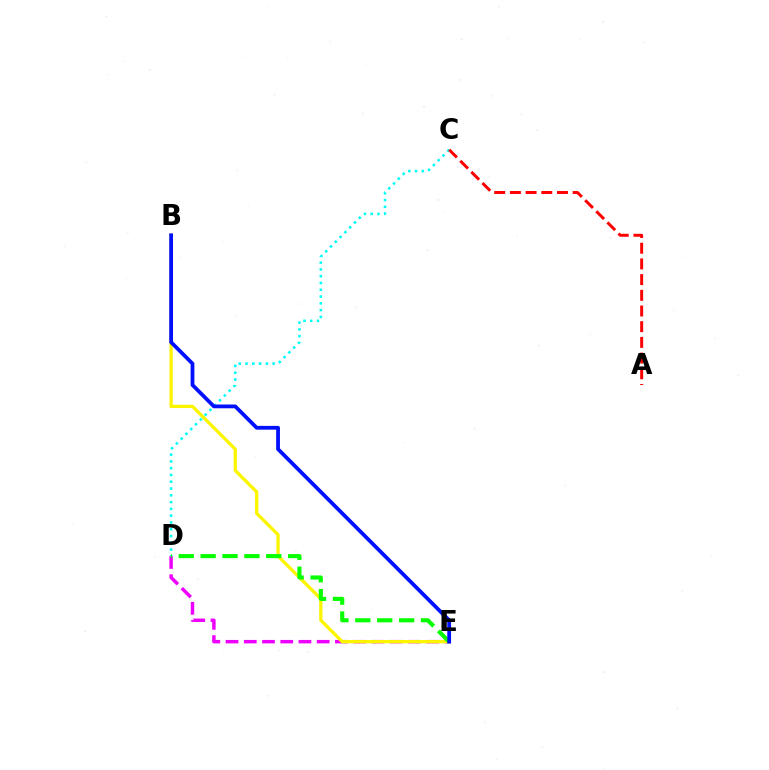{('D', 'E'): [{'color': '#ee00ff', 'line_style': 'dashed', 'thickness': 2.48}, {'color': '#08ff00', 'line_style': 'dashed', 'thickness': 2.97}], ('B', 'E'): [{'color': '#fcf500', 'line_style': 'solid', 'thickness': 2.36}, {'color': '#0010ff', 'line_style': 'solid', 'thickness': 2.72}], ('C', 'D'): [{'color': '#00fff6', 'line_style': 'dotted', 'thickness': 1.84}], ('A', 'C'): [{'color': '#ff0000', 'line_style': 'dashed', 'thickness': 2.13}]}